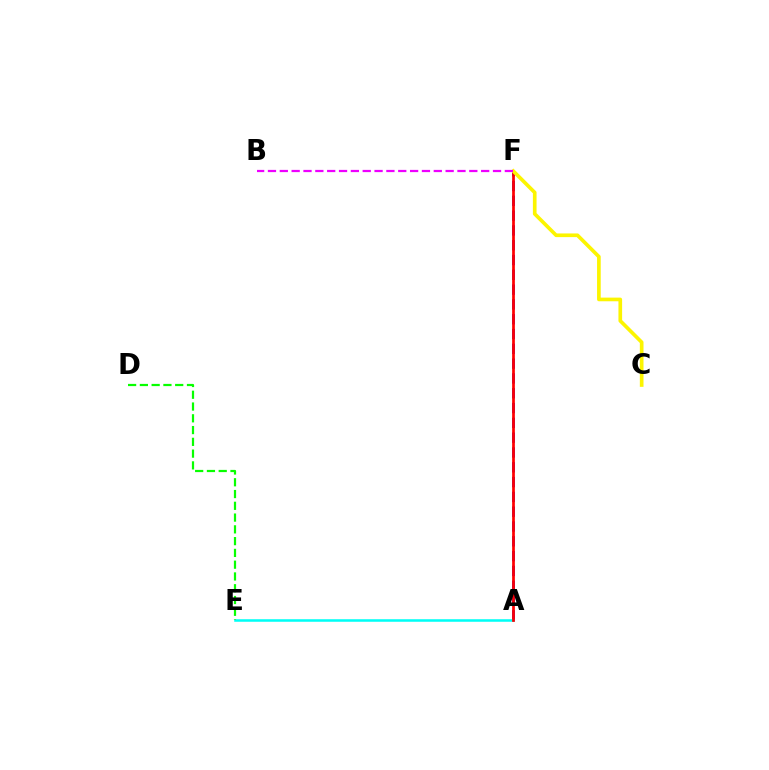{('A', 'F'): [{'color': '#0010ff', 'line_style': 'dashed', 'thickness': 2.01}, {'color': '#ff0000', 'line_style': 'solid', 'thickness': 1.95}], ('A', 'E'): [{'color': '#00fff6', 'line_style': 'solid', 'thickness': 1.83}], ('C', 'F'): [{'color': '#fcf500', 'line_style': 'solid', 'thickness': 2.64}], ('D', 'E'): [{'color': '#08ff00', 'line_style': 'dashed', 'thickness': 1.6}], ('B', 'F'): [{'color': '#ee00ff', 'line_style': 'dashed', 'thickness': 1.61}]}